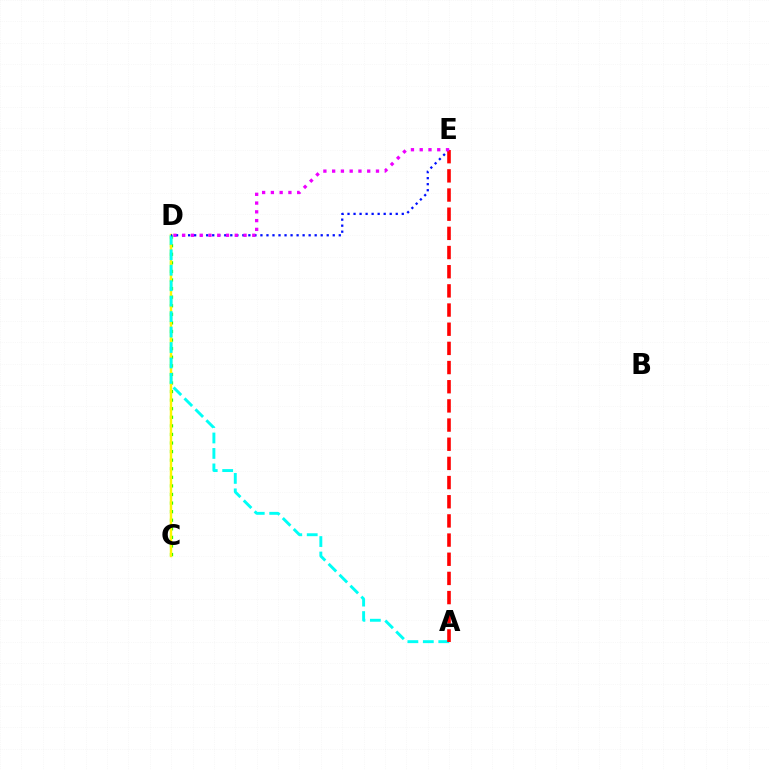{('C', 'D'): [{'color': '#08ff00', 'line_style': 'dotted', 'thickness': 2.33}, {'color': '#fcf500', 'line_style': 'solid', 'thickness': 1.75}], ('A', 'D'): [{'color': '#00fff6', 'line_style': 'dashed', 'thickness': 2.1}], ('D', 'E'): [{'color': '#0010ff', 'line_style': 'dotted', 'thickness': 1.64}, {'color': '#ee00ff', 'line_style': 'dotted', 'thickness': 2.38}], ('A', 'E'): [{'color': '#ff0000', 'line_style': 'dashed', 'thickness': 2.6}]}